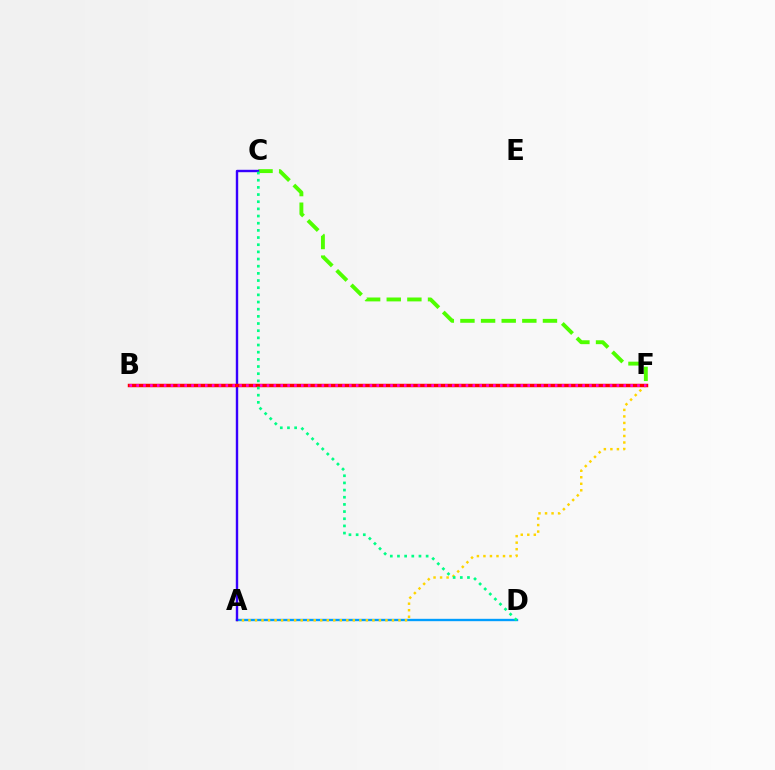{('A', 'D'): [{'color': '#009eff', 'line_style': 'solid', 'thickness': 1.7}], ('A', 'F'): [{'color': '#ffd500', 'line_style': 'dotted', 'thickness': 1.77}], ('C', 'F'): [{'color': '#4fff00', 'line_style': 'dashed', 'thickness': 2.8}], ('A', 'C'): [{'color': '#3700ff', 'line_style': 'solid', 'thickness': 1.73}], ('B', 'F'): [{'color': '#ff0000', 'line_style': 'solid', 'thickness': 2.5}, {'color': '#ff00ed', 'line_style': 'dotted', 'thickness': 1.86}], ('C', 'D'): [{'color': '#00ff86', 'line_style': 'dotted', 'thickness': 1.95}]}